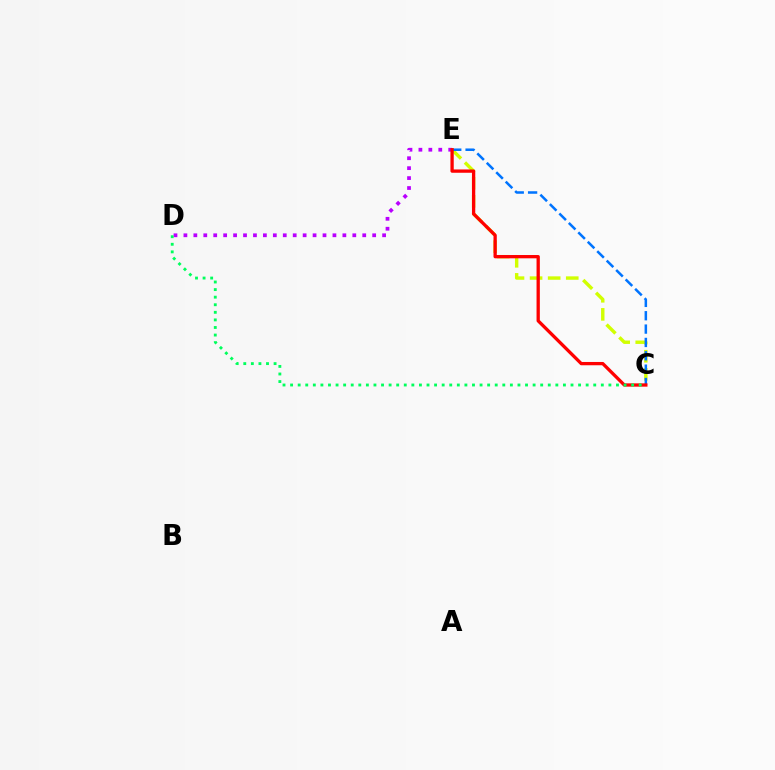{('D', 'E'): [{'color': '#b900ff', 'line_style': 'dotted', 'thickness': 2.7}], ('C', 'E'): [{'color': '#d1ff00', 'line_style': 'dashed', 'thickness': 2.46}, {'color': '#0074ff', 'line_style': 'dashed', 'thickness': 1.81}, {'color': '#ff0000', 'line_style': 'solid', 'thickness': 2.37}], ('C', 'D'): [{'color': '#00ff5c', 'line_style': 'dotted', 'thickness': 2.06}]}